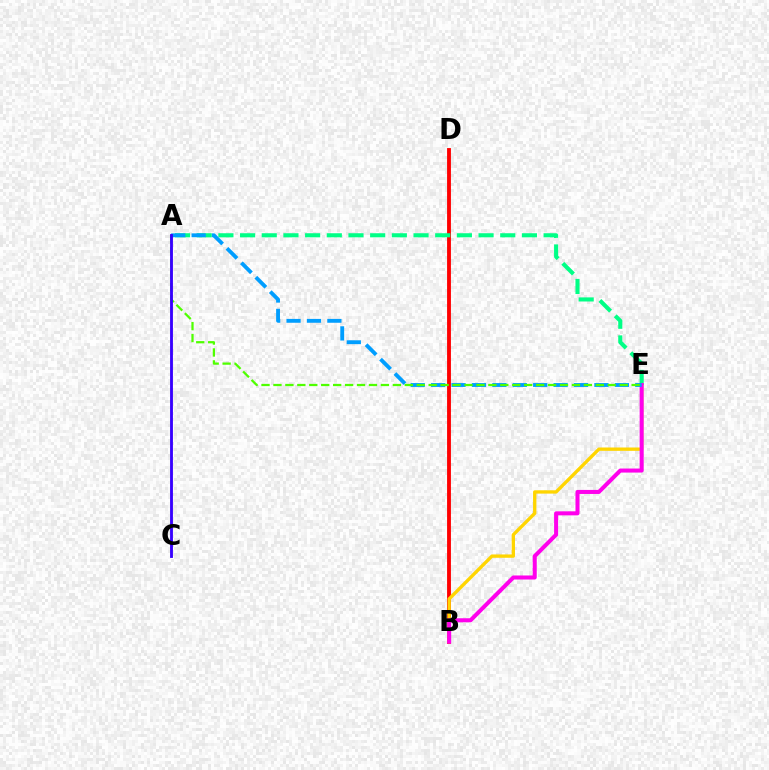{('B', 'D'): [{'color': '#ff0000', 'line_style': 'solid', 'thickness': 2.77}], ('B', 'E'): [{'color': '#ffd500', 'line_style': 'solid', 'thickness': 2.4}, {'color': '#ff00ed', 'line_style': 'solid', 'thickness': 2.91}], ('A', 'E'): [{'color': '#00ff86', 'line_style': 'dashed', 'thickness': 2.95}, {'color': '#009eff', 'line_style': 'dashed', 'thickness': 2.77}, {'color': '#4fff00', 'line_style': 'dashed', 'thickness': 1.62}], ('A', 'C'): [{'color': '#3700ff', 'line_style': 'solid', 'thickness': 2.05}]}